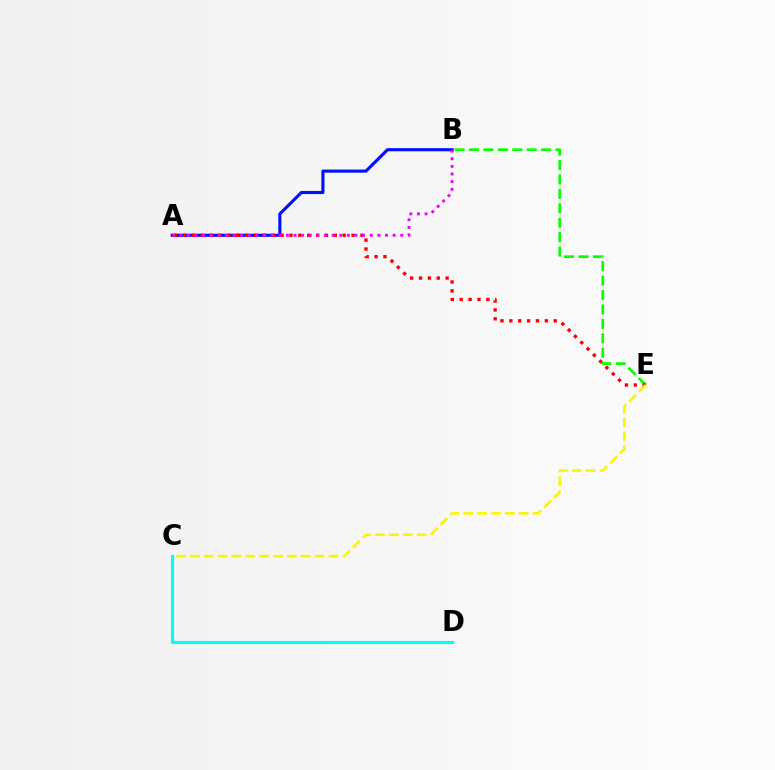{('B', 'E'): [{'color': '#08ff00', 'line_style': 'dashed', 'thickness': 1.96}], ('A', 'B'): [{'color': '#0010ff', 'line_style': 'solid', 'thickness': 2.24}, {'color': '#ee00ff', 'line_style': 'dotted', 'thickness': 2.07}], ('A', 'E'): [{'color': '#ff0000', 'line_style': 'dotted', 'thickness': 2.41}], ('C', 'E'): [{'color': '#fcf500', 'line_style': 'dashed', 'thickness': 1.88}], ('C', 'D'): [{'color': '#00fff6', 'line_style': 'solid', 'thickness': 2.27}]}